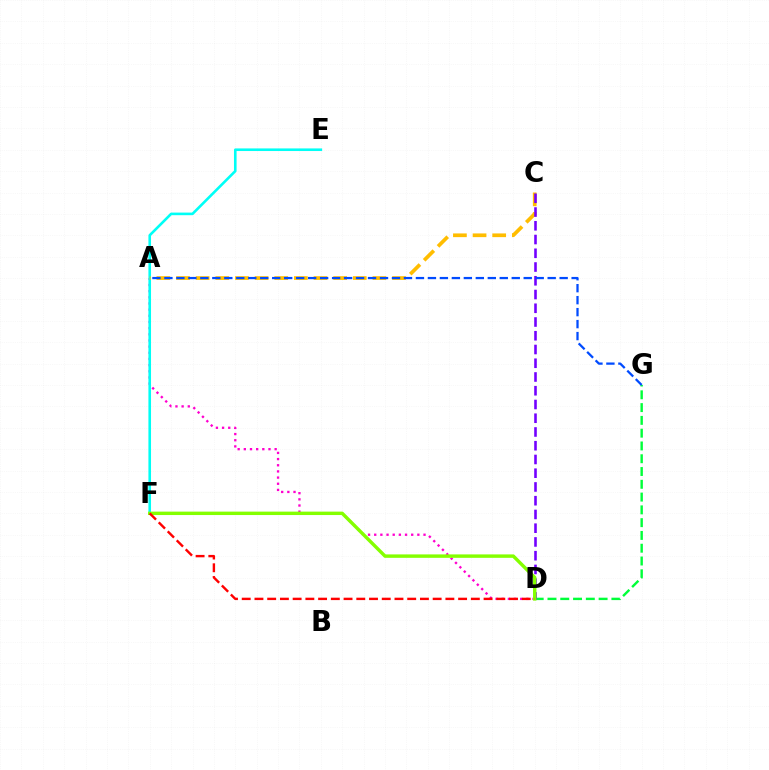{('A', 'D'): [{'color': '#ff00cf', 'line_style': 'dotted', 'thickness': 1.67}], ('E', 'F'): [{'color': '#00fff6', 'line_style': 'solid', 'thickness': 1.88}], ('D', 'G'): [{'color': '#00ff39', 'line_style': 'dashed', 'thickness': 1.74}], ('A', 'C'): [{'color': '#ffbd00', 'line_style': 'dashed', 'thickness': 2.67}], ('C', 'D'): [{'color': '#7200ff', 'line_style': 'dashed', 'thickness': 1.87}], ('D', 'F'): [{'color': '#84ff00', 'line_style': 'solid', 'thickness': 2.46}, {'color': '#ff0000', 'line_style': 'dashed', 'thickness': 1.73}], ('A', 'G'): [{'color': '#004bff', 'line_style': 'dashed', 'thickness': 1.63}]}